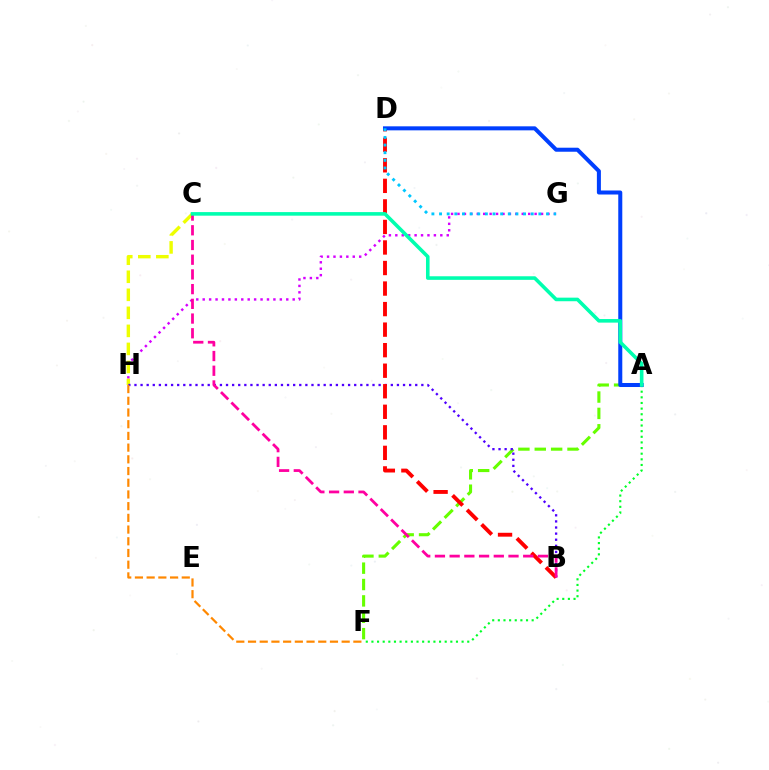{('G', 'H'): [{'color': '#d600ff', 'line_style': 'dotted', 'thickness': 1.75}], ('C', 'H'): [{'color': '#eeff00', 'line_style': 'dashed', 'thickness': 2.45}], ('A', 'F'): [{'color': '#00ff27', 'line_style': 'dotted', 'thickness': 1.53}, {'color': '#66ff00', 'line_style': 'dashed', 'thickness': 2.22}], ('B', 'H'): [{'color': '#4f00ff', 'line_style': 'dotted', 'thickness': 1.66}], ('B', 'D'): [{'color': '#ff0000', 'line_style': 'dashed', 'thickness': 2.79}], ('A', 'D'): [{'color': '#003fff', 'line_style': 'solid', 'thickness': 2.9}], ('F', 'H'): [{'color': '#ff8800', 'line_style': 'dashed', 'thickness': 1.59}], ('B', 'C'): [{'color': '#ff00a0', 'line_style': 'dashed', 'thickness': 2.0}], ('A', 'C'): [{'color': '#00ffaf', 'line_style': 'solid', 'thickness': 2.58}], ('D', 'G'): [{'color': '#00c7ff', 'line_style': 'dotted', 'thickness': 2.08}]}